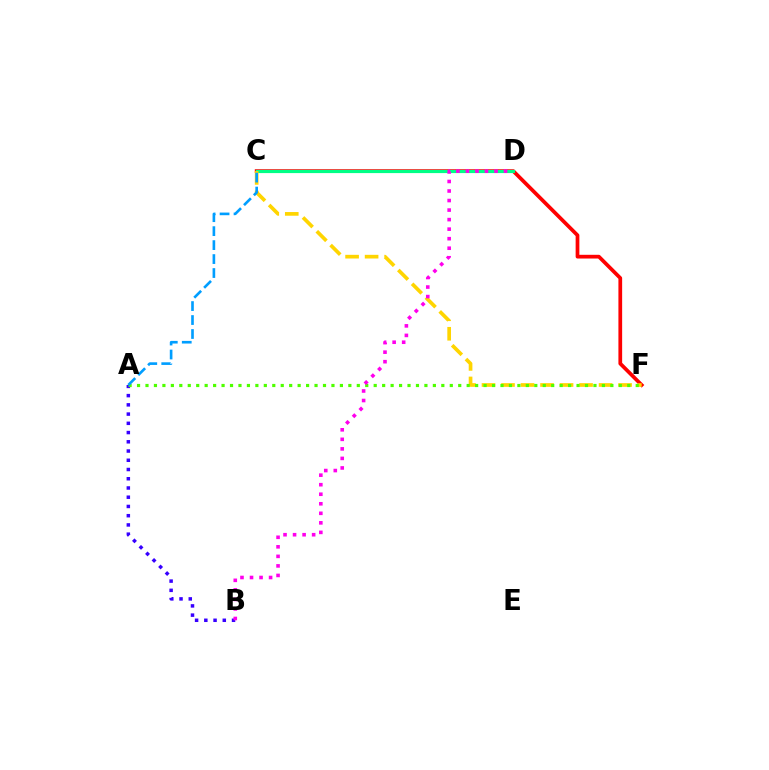{('C', 'F'): [{'color': '#ff0000', 'line_style': 'solid', 'thickness': 2.69}, {'color': '#ffd500', 'line_style': 'dashed', 'thickness': 2.65}], ('A', 'B'): [{'color': '#3700ff', 'line_style': 'dotted', 'thickness': 2.51}], ('C', 'D'): [{'color': '#00ff86', 'line_style': 'solid', 'thickness': 2.28}], ('A', 'F'): [{'color': '#4fff00', 'line_style': 'dotted', 'thickness': 2.3}], ('A', 'C'): [{'color': '#009eff', 'line_style': 'dashed', 'thickness': 1.9}], ('B', 'D'): [{'color': '#ff00ed', 'line_style': 'dotted', 'thickness': 2.59}]}